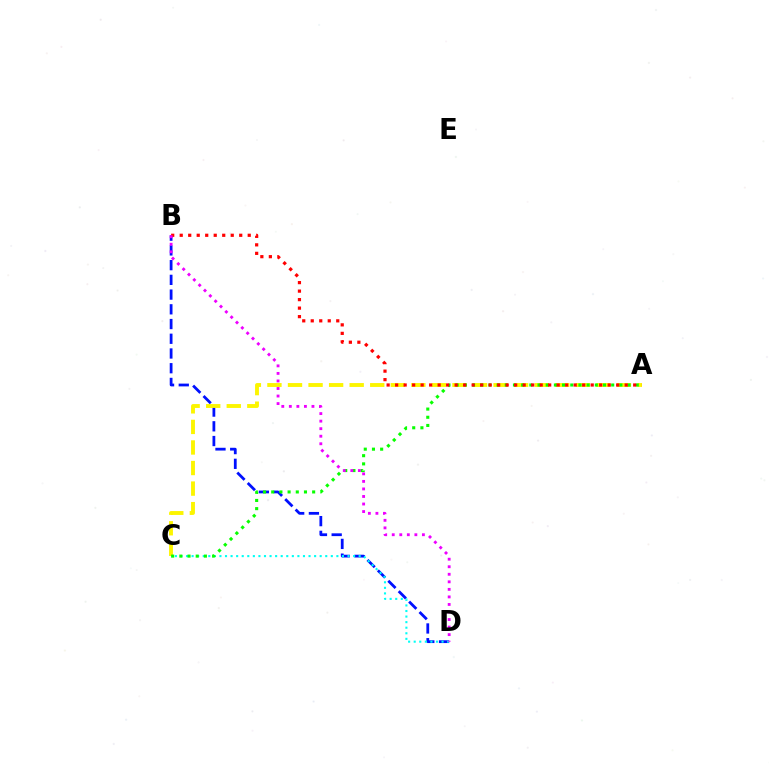{('B', 'D'): [{'color': '#0010ff', 'line_style': 'dashed', 'thickness': 2.0}, {'color': '#ee00ff', 'line_style': 'dotted', 'thickness': 2.05}], ('A', 'C'): [{'color': '#fcf500', 'line_style': 'dashed', 'thickness': 2.79}, {'color': '#08ff00', 'line_style': 'dotted', 'thickness': 2.22}], ('C', 'D'): [{'color': '#00fff6', 'line_style': 'dotted', 'thickness': 1.51}], ('A', 'B'): [{'color': '#ff0000', 'line_style': 'dotted', 'thickness': 2.31}]}